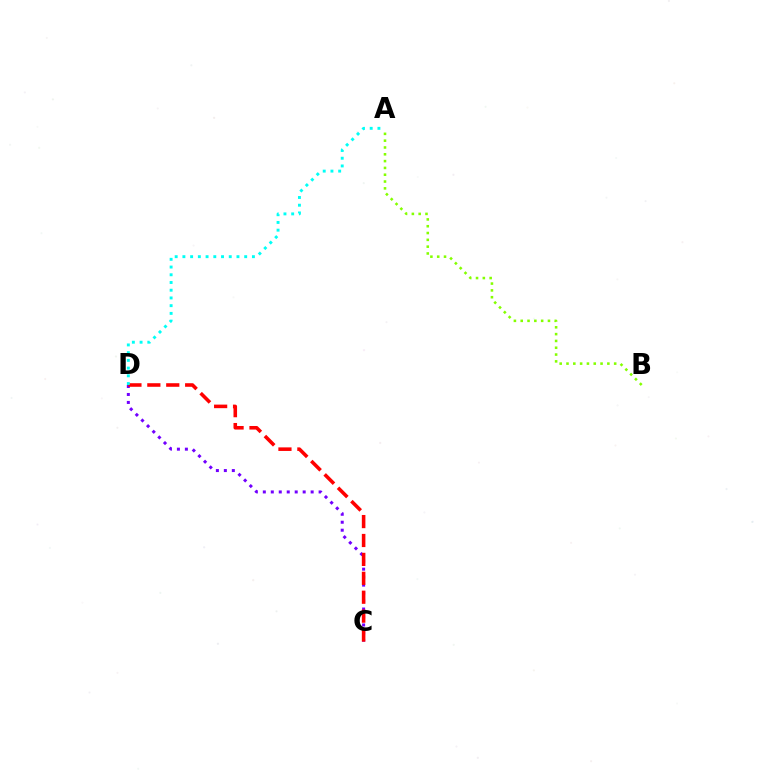{('A', 'B'): [{'color': '#84ff00', 'line_style': 'dotted', 'thickness': 1.85}], ('C', 'D'): [{'color': '#7200ff', 'line_style': 'dotted', 'thickness': 2.17}, {'color': '#ff0000', 'line_style': 'dashed', 'thickness': 2.57}], ('A', 'D'): [{'color': '#00fff6', 'line_style': 'dotted', 'thickness': 2.1}]}